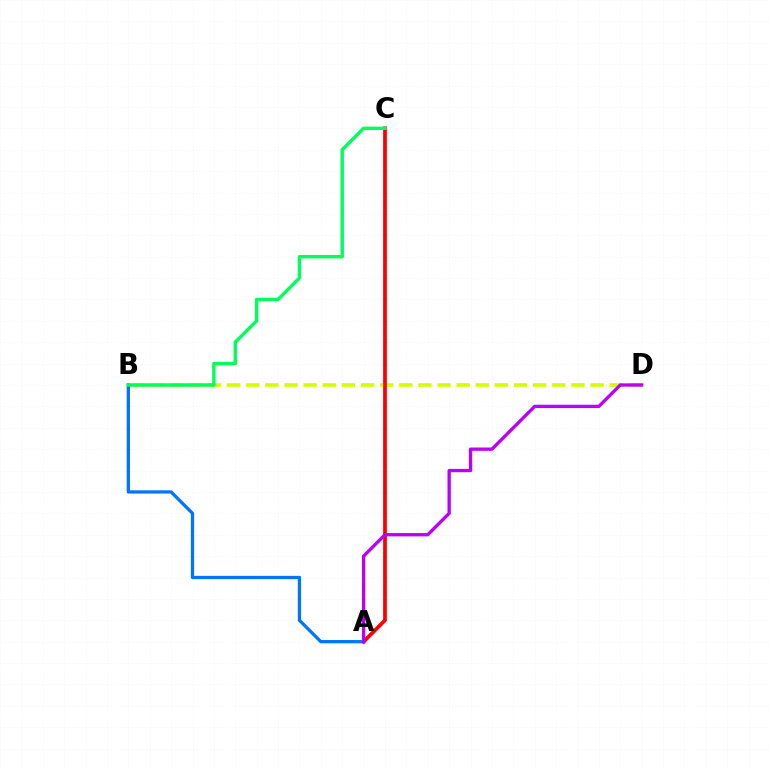{('B', 'D'): [{'color': '#d1ff00', 'line_style': 'dashed', 'thickness': 2.6}], ('A', 'C'): [{'color': '#ff0000', 'line_style': 'solid', 'thickness': 2.7}], ('A', 'B'): [{'color': '#0074ff', 'line_style': 'solid', 'thickness': 2.35}], ('A', 'D'): [{'color': '#b900ff', 'line_style': 'solid', 'thickness': 2.39}], ('B', 'C'): [{'color': '#00ff5c', 'line_style': 'solid', 'thickness': 2.46}]}